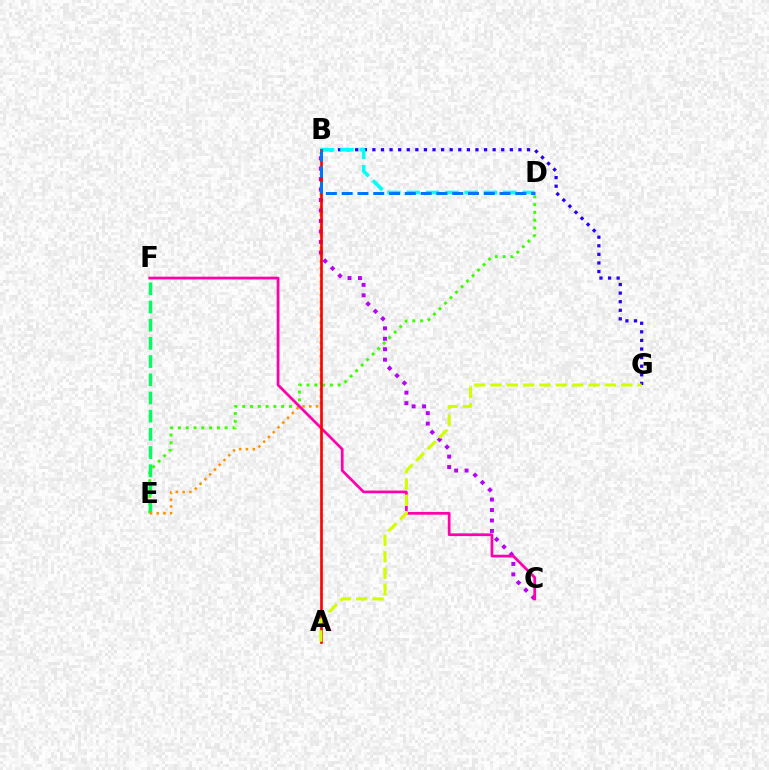{('D', 'E'): [{'color': '#3dff00', 'line_style': 'dotted', 'thickness': 2.12}], ('B', 'G'): [{'color': '#2500ff', 'line_style': 'dotted', 'thickness': 2.33}], ('E', 'F'): [{'color': '#00ff5c', 'line_style': 'dashed', 'thickness': 2.47}], ('B', 'E'): [{'color': '#ff9400', 'line_style': 'dotted', 'thickness': 1.84}], ('B', 'C'): [{'color': '#b900ff', 'line_style': 'dotted', 'thickness': 2.84}], ('B', 'D'): [{'color': '#00fff6', 'line_style': 'dashed', 'thickness': 2.62}, {'color': '#0074ff', 'line_style': 'dashed', 'thickness': 2.14}], ('C', 'F'): [{'color': '#ff00ac', 'line_style': 'solid', 'thickness': 1.98}], ('A', 'B'): [{'color': '#ff0000', 'line_style': 'solid', 'thickness': 1.91}], ('A', 'G'): [{'color': '#d1ff00', 'line_style': 'dashed', 'thickness': 2.22}]}